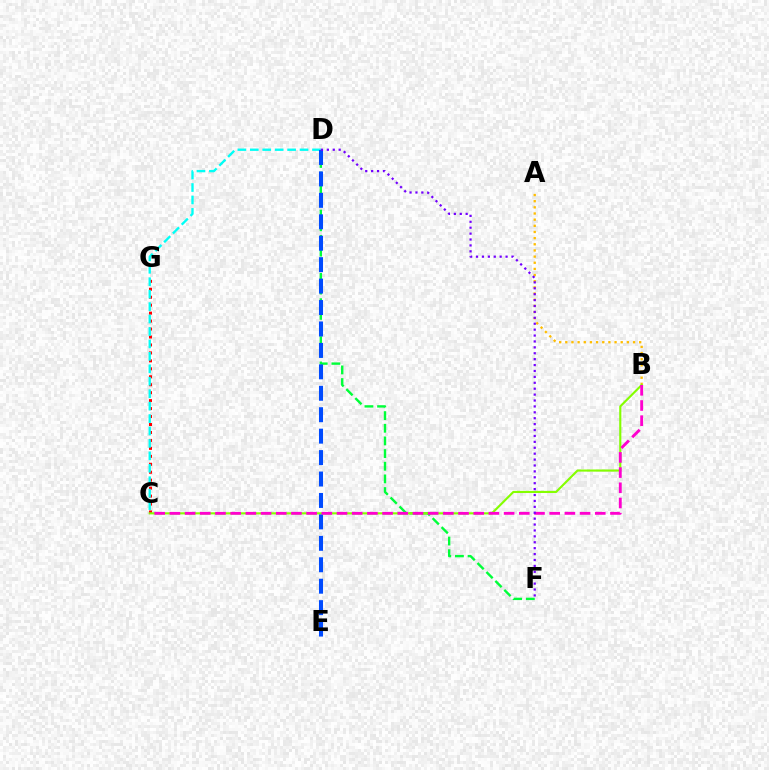{('A', 'B'): [{'color': '#ffbd00', 'line_style': 'dotted', 'thickness': 1.67}], ('D', 'F'): [{'color': '#00ff39', 'line_style': 'dashed', 'thickness': 1.72}, {'color': '#7200ff', 'line_style': 'dotted', 'thickness': 1.6}], ('C', 'G'): [{'color': '#ff0000', 'line_style': 'dotted', 'thickness': 2.16}], ('B', 'C'): [{'color': '#84ff00', 'line_style': 'solid', 'thickness': 1.53}, {'color': '#ff00cf', 'line_style': 'dashed', 'thickness': 2.06}], ('C', 'D'): [{'color': '#00fff6', 'line_style': 'dashed', 'thickness': 1.69}], ('D', 'E'): [{'color': '#004bff', 'line_style': 'dashed', 'thickness': 2.91}]}